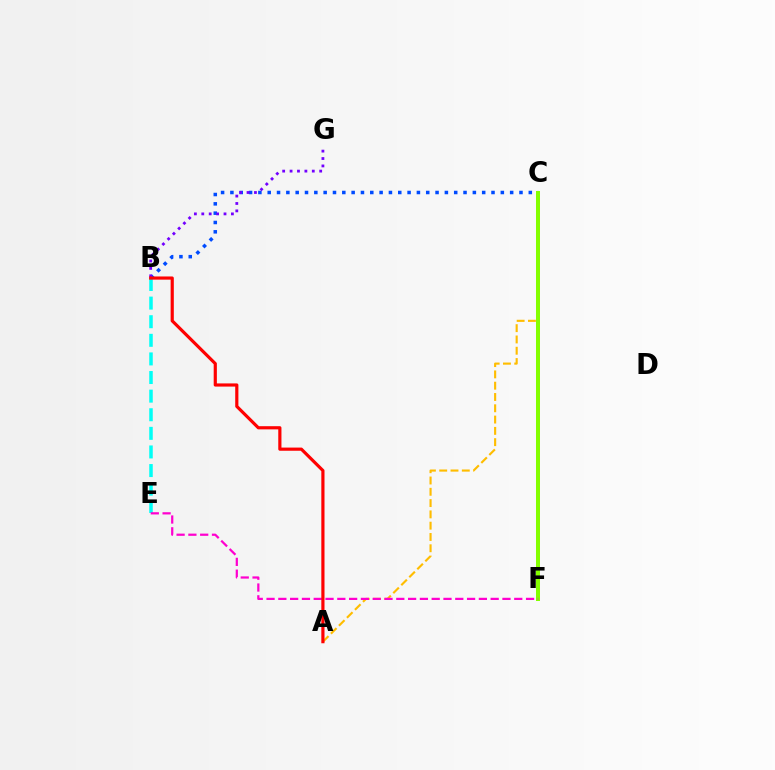{('B', 'C'): [{'color': '#004bff', 'line_style': 'dotted', 'thickness': 2.53}], ('C', 'F'): [{'color': '#00ff39', 'line_style': 'dotted', 'thickness': 1.79}, {'color': '#84ff00', 'line_style': 'solid', 'thickness': 2.87}], ('B', 'E'): [{'color': '#00fff6', 'line_style': 'dashed', 'thickness': 2.53}], ('A', 'C'): [{'color': '#ffbd00', 'line_style': 'dashed', 'thickness': 1.53}], ('B', 'G'): [{'color': '#7200ff', 'line_style': 'dotted', 'thickness': 2.01}], ('E', 'F'): [{'color': '#ff00cf', 'line_style': 'dashed', 'thickness': 1.6}], ('A', 'B'): [{'color': '#ff0000', 'line_style': 'solid', 'thickness': 2.29}]}